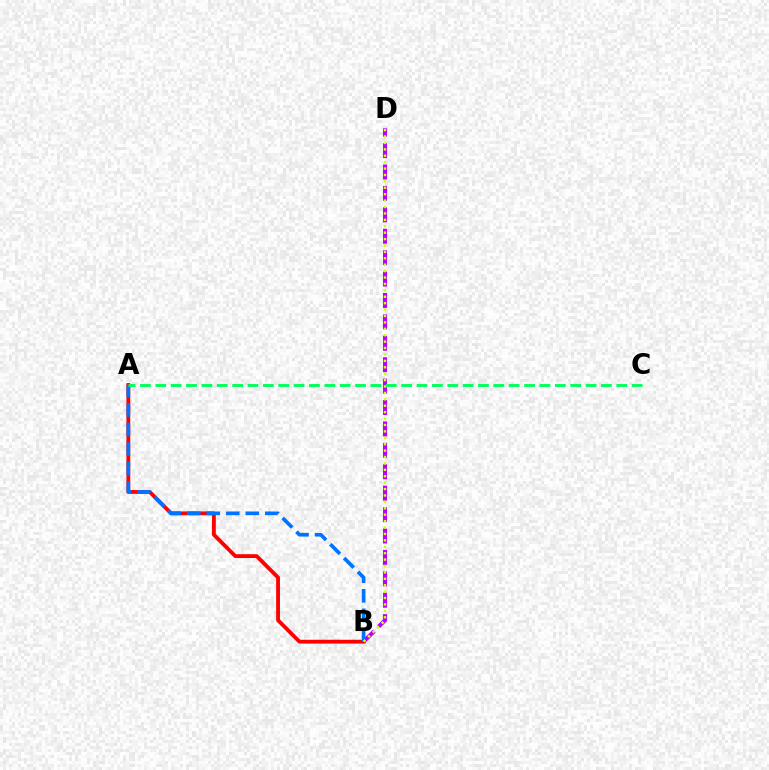{('B', 'D'): [{'color': '#b900ff', 'line_style': 'dashed', 'thickness': 2.91}, {'color': '#d1ff00', 'line_style': 'dotted', 'thickness': 1.74}], ('A', 'B'): [{'color': '#ff0000', 'line_style': 'solid', 'thickness': 2.76}, {'color': '#0074ff', 'line_style': 'dashed', 'thickness': 2.65}], ('A', 'C'): [{'color': '#00ff5c', 'line_style': 'dashed', 'thickness': 2.09}]}